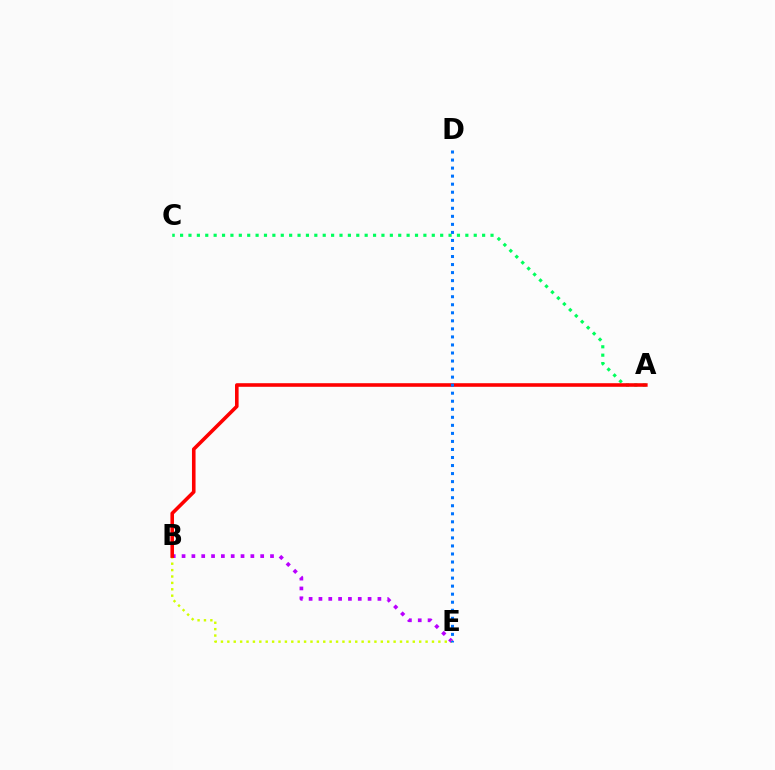{('B', 'E'): [{'color': '#b900ff', 'line_style': 'dotted', 'thickness': 2.67}, {'color': '#d1ff00', 'line_style': 'dotted', 'thickness': 1.74}], ('A', 'C'): [{'color': '#00ff5c', 'line_style': 'dotted', 'thickness': 2.28}], ('A', 'B'): [{'color': '#ff0000', 'line_style': 'solid', 'thickness': 2.58}], ('D', 'E'): [{'color': '#0074ff', 'line_style': 'dotted', 'thickness': 2.18}]}